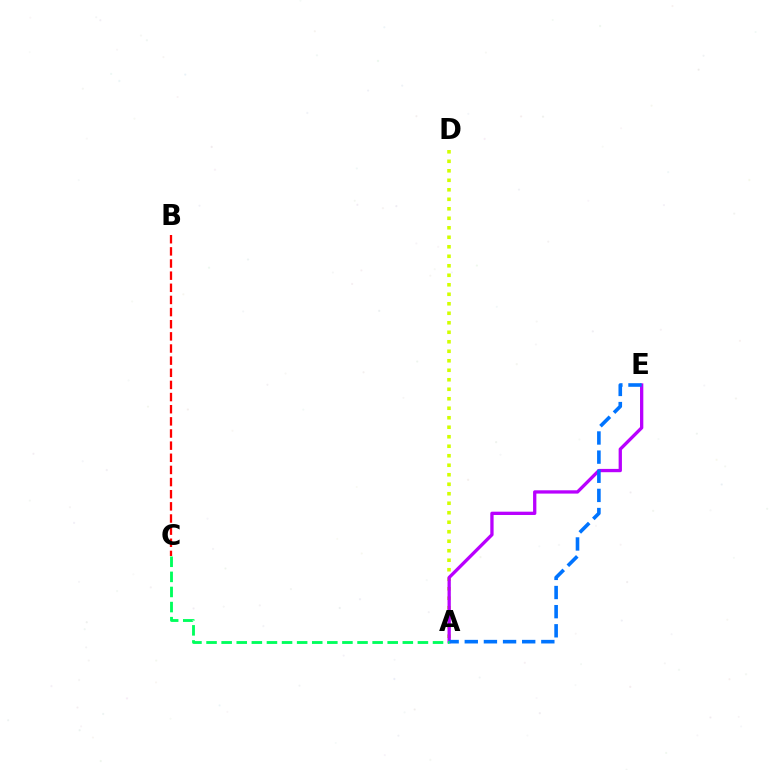{('B', 'C'): [{'color': '#ff0000', 'line_style': 'dashed', 'thickness': 1.65}], ('A', 'D'): [{'color': '#d1ff00', 'line_style': 'dotted', 'thickness': 2.58}], ('A', 'E'): [{'color': '#b900ff', 'line_style': 'solid', 'thickness': 2.38}, {'color': '#0074ff', 'line_style': 'dashed', 'thickness': 2.6}], ('A', 'C'): [{'color': '#00ff5c', 'line_style': 'dashed', 'thickness': 2.05}]}